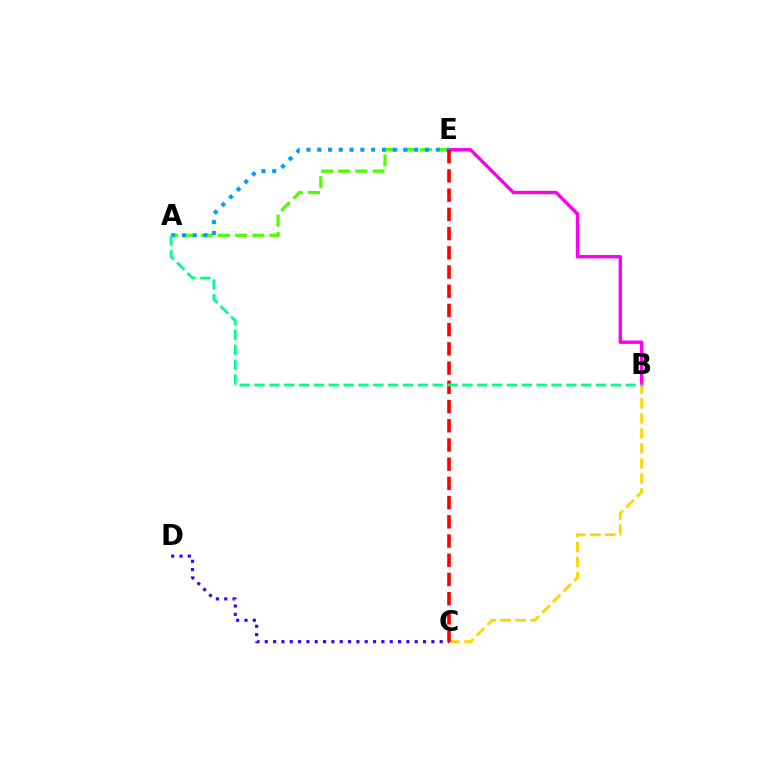{('C', 'D'): [{'color': '#3700ff', 'line_style': 'dotted', 'thickness': 2.26}], ('B', 'E'): [{'color': '#ff00ed', 'line_style': 'solid', 'thickness': 2.44}], ('B', 'C'): [{'color': '#ffd500', 'line_style': 'dashed', 'thickness': 2.04}], ('A', 'E'): [{'color': '#4fff00', 'line_style': 'dashed', 'thickness': 2.34}, {'color': '#009eff', 'line_style': 'dotted', 'thickness': 2.93}], ('C', 'E'): [{'color': '#ff0000', 'line_style': 'dashed', 'thickness': 2.61}], ('A', 'B'): [{'color': '#00ff86', 'line_style': 'dashed', 'thickness': 2.02}]}